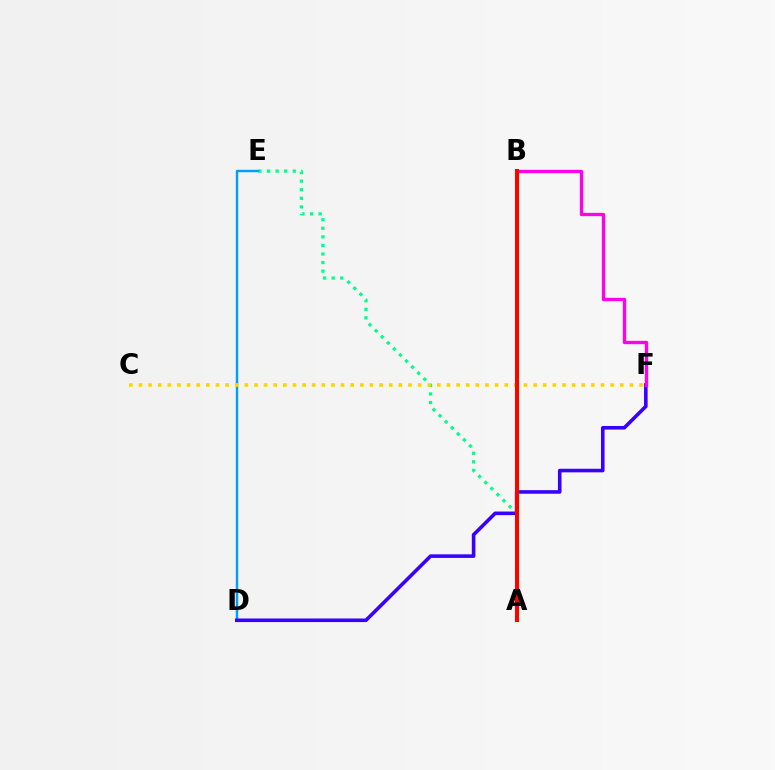{('A', 'E'): [{'color': '#00ff86', 'line_style': 'dotted', 'thickness': 2.33}], ('D', 'E'): [{'color': '#009eff', 'line_style': 'solid', 'thickness': 1.75}], ('D', 'F'): [{'color': '#3700ff', 'line_style': 'solid', 'thickness': 2.58}], ('B', 'F'): [{'color': '#ff00ed', 'line_style': 'solid', 'thickness': 2.4}], ('C', 'F'): [{'color': '#ffd500', 'line_style': 'dotted', 'thickness': 2.62}], ('A', 'B'): [{'color': '#4fff00', 'line_style': 'solid', 'thickness': 2.35}, {'color': '#ff0000', 'line_style': 'solid', 'thickness': 2.9}]}